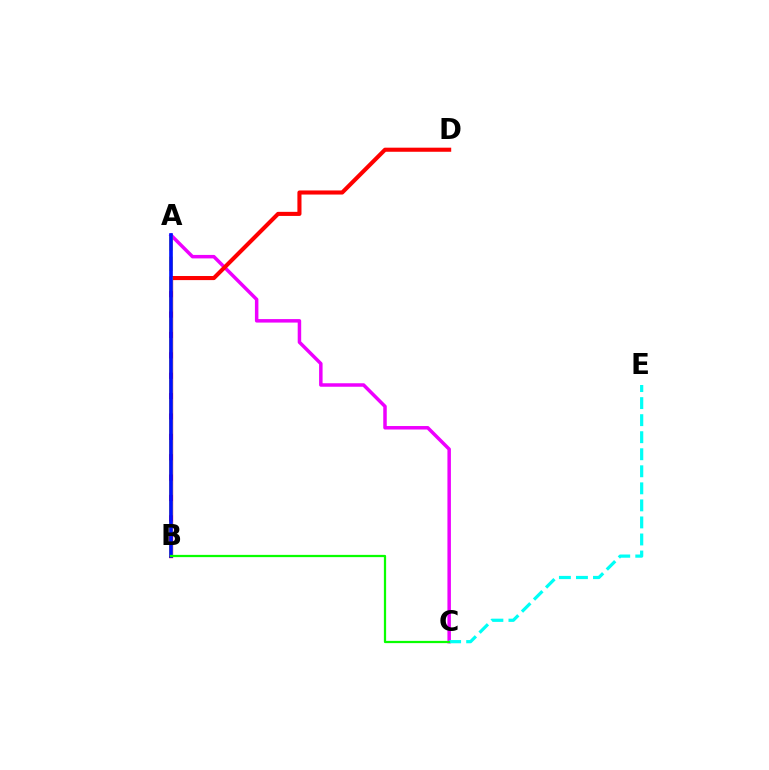{('A', 'C'): [{'color': '#ee00ff', 'line_style': 'solid', 'thickness': 2.51}], ('B', 'D'): [{'color': '#ff0000', 'line_style': 'solid', 'thickness': 2.94}], ('A', 'B'): [{'color': '#fcf500', 'line_style': 'dashed', 'thickness': 2.77}, {'color': '#0010ff', 'line_style': 'solid', 'thickness': 2.63}], ('C', 'E'): [{'color': '#00fff6', 'line_style': 'dashed', 'thickness': 2.32}], ('B', 'C'): [{'color': '#08ff00', 'line_style': 'solid', 'thickness': 1.62}]}